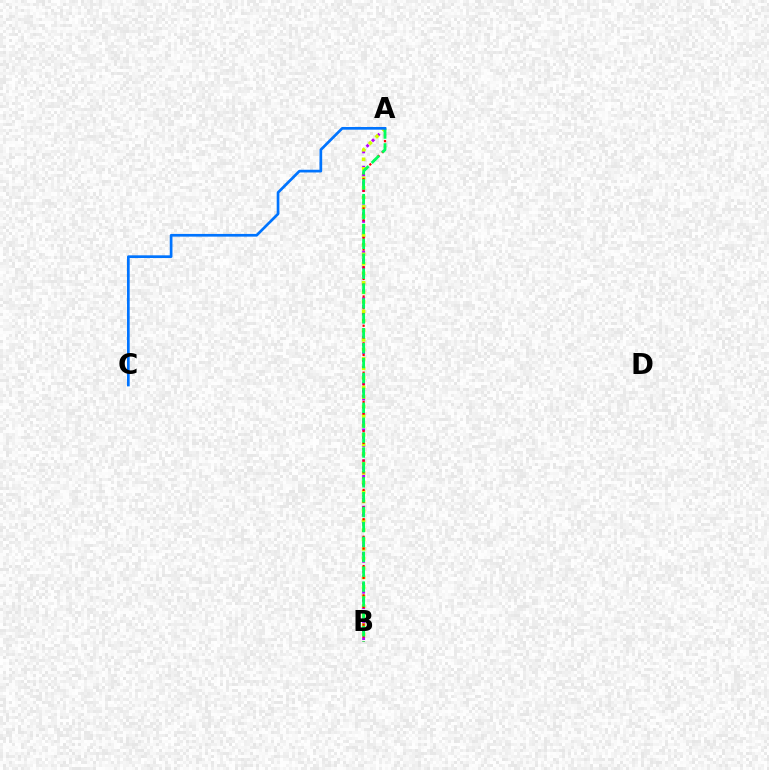{('A', 'B'): [{'color': '#b900ff', 'line_style': 'dotted', 'thickness': 2.1}, {'color': '#d1ff00', 'line_style': 'dotted', 'thickness': 2.58}, {'color': '#ff0000', 'line_style': 'dotted', 'thickness': 1.59}, {'color': '#00ff5c', 'line_style': 'dashed', 'thickness': 2.02}], ('A', 'C'): [{'color': '#0074ff', 'line_style': 'solid', 'thickness': 1.94}]}